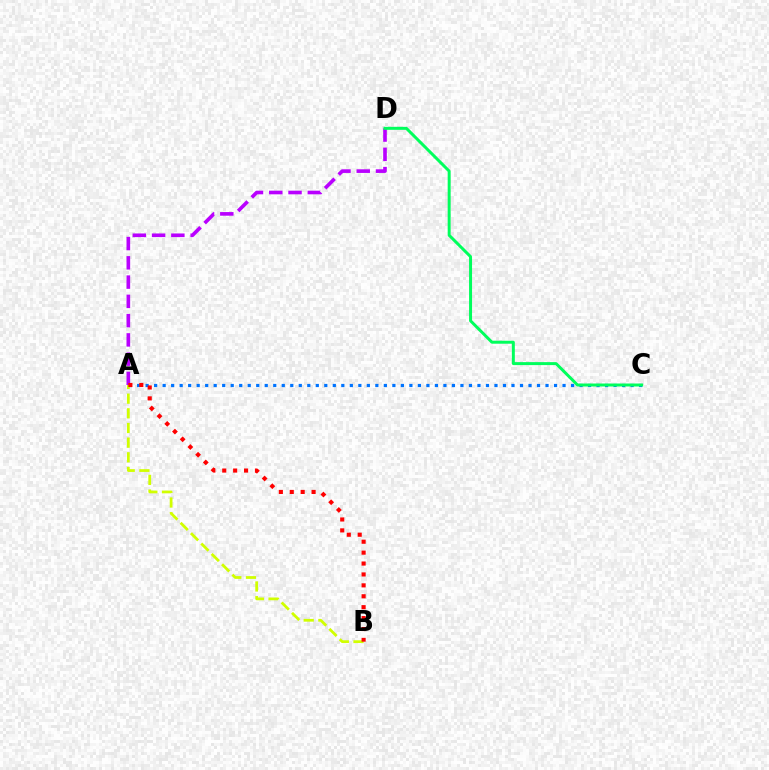{('A', 'C'): [{'color': '#0074ff', 'line_style': 'dotted', 'thickness': 2.31}], ('A', 'B'): [{'color': '#d1ff00', 'line_style': 'dashed', 'thickness': 1.99}, {'color': '#ff0000', 'line_style': 'dotted', 'thickness': 2.96}], ('A', 'D'): [{'color': '#b900ff', 'line_style': 'dashed', 'thickness': 2.62}], ('C', 'D'): [{'color': '#00ff5c', 'line_style': 'solid', 'thickness': 2.14}]}